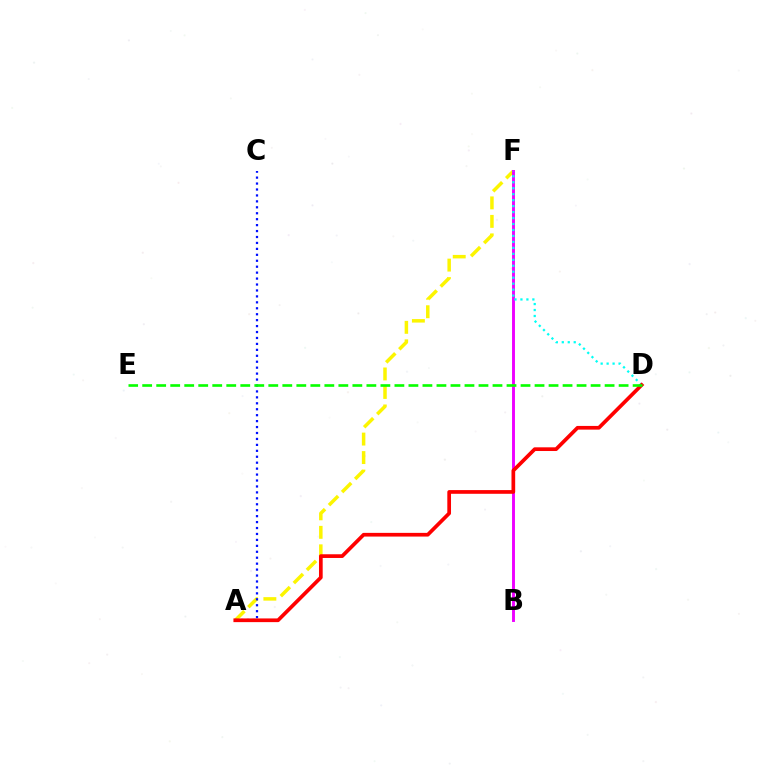{('A', 'F'): [{'color': '#fcf500', 'line_style': 'dashed', 'thickness': 2.51}], ('B', 'F'): [{'color': '#ee00ff', 'line_style': 'solid', 'thickness': 2.1}], ('D', 'F'): [{'color': '#00fff6', 'line_style': 'dotted', 'thickness': 1.62}], ('A', 'C'): [{'color': '#0010ff', 'line_style': 'dotted', 'thickness': 1.61}], ('A', 'D'): [{'color': '#ff0000', 'line_style': 'solid', 'thickness': 2.66}], ('D', 'E'): [{'color': '#08ff00', 'line_style': 'dashed', 'thickness': 1.9}]}